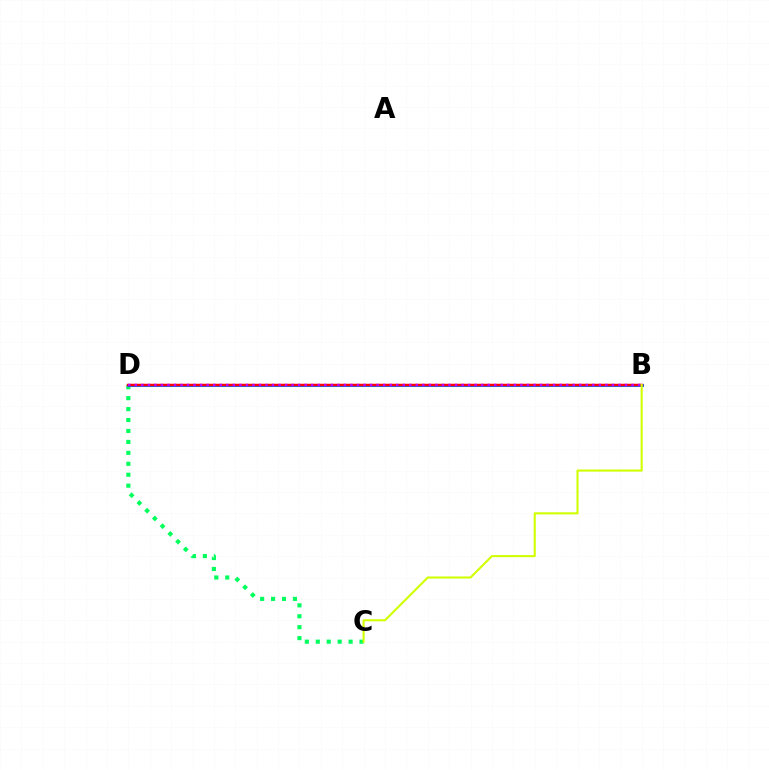{('C', 'D'): [{'color': '#00ff5c', 'line_style': 'dotted', 'thickness': 2.97}], ('B', 'D'): [{'color': '#0074ff', 'line_style': 'solid', 'thickness': 2.17}, {'color': '#ff0000', 'line_style': 'solid', 'thickness': 1.78}, {'color': '#b900ff', 'line_style': 'dotted', 'thickness': 1.78}], ('B', 'C'): [{'color': '#d1ff00', 'line_style': 'solid', 'thickness': 1.51}]}